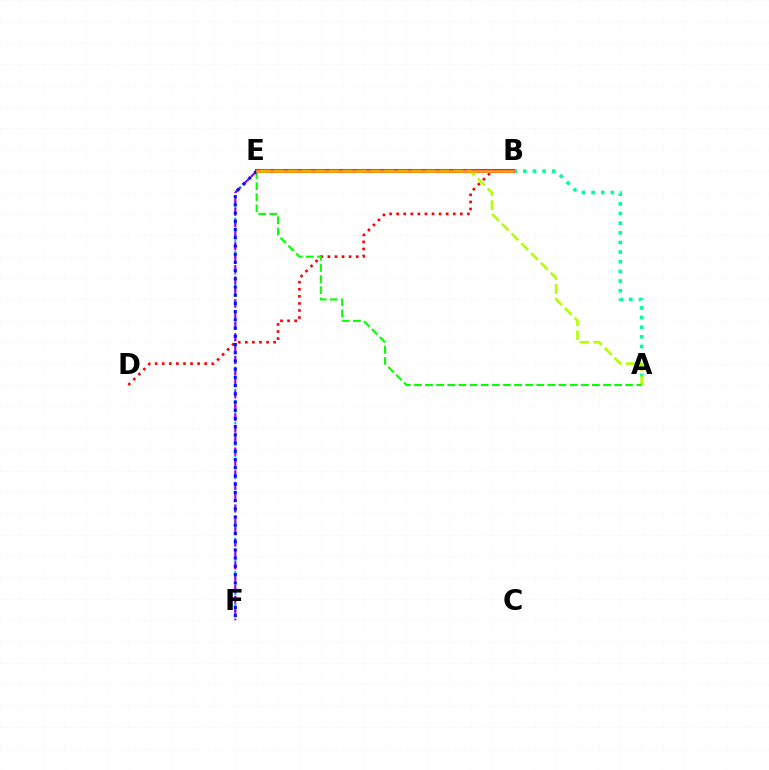{('A', 'B'): [{'color': '#00ff9d', 'line_style': 'dotted', 'thickness': 2.62}], ('B', 'E'): [{'color': '#ff00bd', 'line_style': 'solid', 'thickness': 2.91}, {'color': '#ffa500', 'line_style': 'solid', 'thickness': 1.89}], ('E', 'F'): [{'color': '#00b5ff', 'line_style': 'dotted', 'thickness': 1.5}, {'color': '#9b00ff', 'line_style': 'dashed', 'thickness': 1.55}, {'color': '#0010ff', 'line_style': 'dotted', 'thickness': 2.23}], ('B', 'D'): [{'color': '#ff0000', 'line_style': 'dotted', 'thickness': 1.92}], ('A', 'E'): [{'color': '#b3ff00', 'line_style': 'dashed', 'thickness': 1.87}, {'color': '#08ff00', 'line_style': 'dashed', 'thickness': 1.51}]}